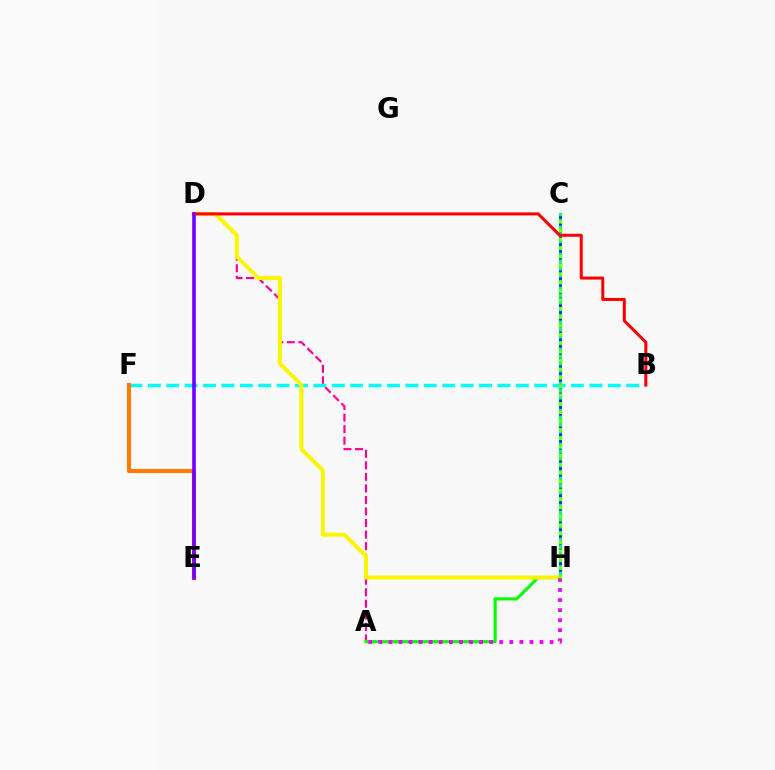{('A', 'D'): [{'color': '#ff0094', 'line_style': 'dashed', 'thickness': 1.57}], ('A', 'H'): [{'color': '#08ff00', 'line_style': 'solid', 'thickness': 2.25}, {'color': '#ee00ff', 'line_style': 'dotted', 'thickness': 2.74}], ('B', 'F'): [{'color': '#00fff6', 'line_style': 'dashed', 'thickness': 2.5}], ('D', 'H'): [{'color': '#fcf500', 'line_style': 'solid', 'thickness': 2.89}], ('C', 'H'): [{'color': '#00ff74', 'line_style': 'solid', 'thickness': 2.33}, {'color': '#0010ff', 'line_style': 'dotted', 'thickness': 1.84}, {'color': '#84ff00', 'line_style': 'dotted', 'thickness': 2.35}], ('E', 'F'): [{'color': '#ff7c00', 'line_style': 'solid', 'thickness': 2.99}], ('B', 'D'): [{'color': '#ff0000', 'line_style': 'solid', 'thickness': 2.18}], ('D', 'E'): [{'color': '#008cff', 'line_style': 'dashed', 'thickness': 1.5}, {'color': '#7200ff', 'line_style': 'solid', 'thickness': 2.6}]}